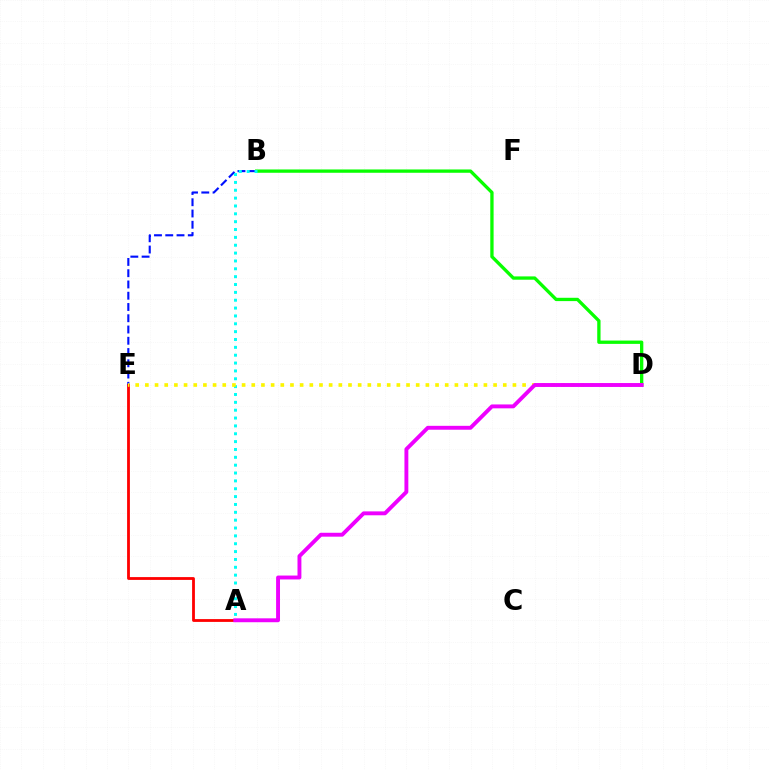{('B', 'E'): [{'color': '#0010ff', 'line_style': 'dashed', 'thickness': 1.53}], ('B', 'D'): [{'color': '#08ff00', 'line_style': 'solid', 'thickness': 2.38}], ('A', 'B'): [{'color': '#00fff6', 'line_style': 'dotted', 'thickness': 2.13}], ('A', 'E'): [{'color': '#ff0000', 'line_style': 'solid', 'thickness': 2.02}], ('D', 'E'): [{'color': '#fcf500', 'line_style': 'dotted', 'thickness': 2.63}], ('A', 'D'): [{'color': '#ee00ff', 'line_style': 'solid', 'thickness': 2.81}]}